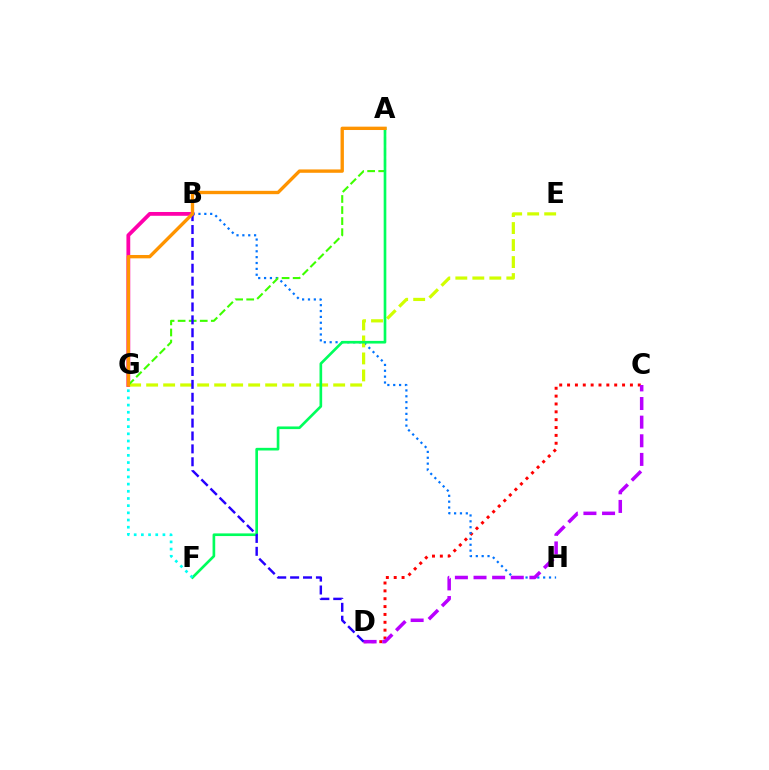{('B', 'G'): [{'color': '#ff00ac', 'line_style': 'solid', 'thickness': 2.74}], ('C', 'D'): [{'color': '#ff0000', 'line_style': 'dotted', 'thickness': 2.13}, {'color': '#b900ff', 'line_style': 'dashed', 'thickness': 2.53}], ('B', 'H'): [{'color': '#0074ff', 'line_style': 'dotted', 'thickness': 1.59}], ('E', 'G'): [{'color': '#d1ff00', 'line_style': 'dashed', 'thickness': 2.31}], ('A', 'G'): [{'color': '#3dff00', 'line_style': 'dashed', 'thickness': 1.5}, {'color': '#ff9400', 'line_style': 'solid', 'thickness': 2.42}], ('A', 'F'): [{'color': '#00ff5c', 'line_style': 'solid', 'thickness': 1.91}], ('B', 'D'): [{'color': '#2500ff', 'line_style': 'dashed', 'thickness': 1.75}], ('F', 'G'): [{'color': '#00fff6', 'line_style': 'dotted', 'thickness': 1.95}]}